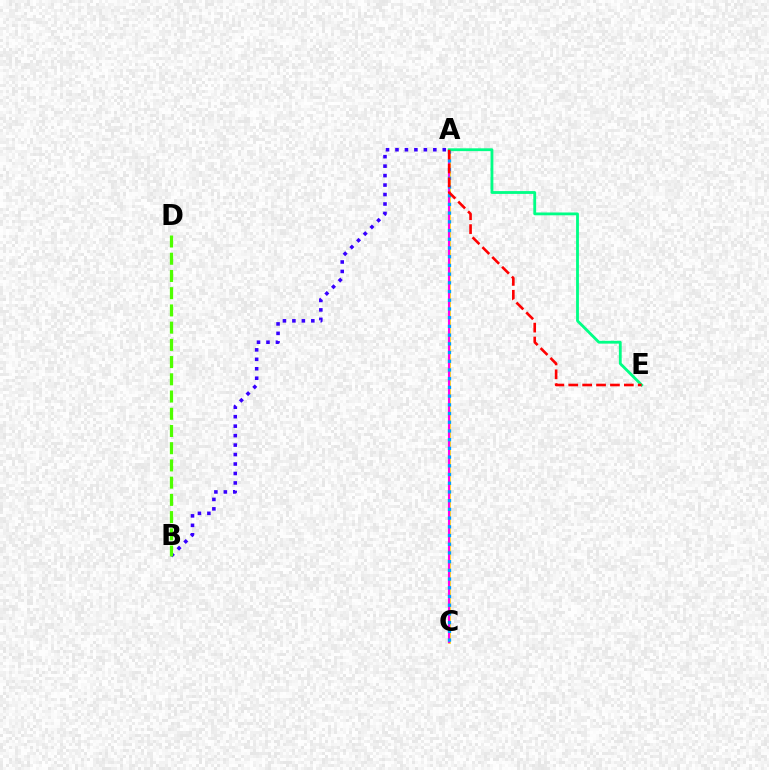{('A', 'B'): [{'color': '#3700ff', 'line_style': 'dotted', 'thickness': 2.57}], ('A', 'C'): [{'color': '#ffd500', 'line_style': 'solid', 'thickness': 1.9}, {'color': '#ff00ed', 'line_style': 'solid', 'thickness': 1.53}, {'color': '#009eff', 'line_style': 'dotted', 'thickness': 2.37}], ('B', 'D'): [{'color': '#4fff00', 'line_style': 'dashed', 'thickness': 2.34}], ('A', 'E'): [{'color': '#00ff86', 'line_style': 'solid', 'thickness': 2.03}, {'color': '#ff0000', 'line_style': 'dashed', 'thickness': 1.89}]}